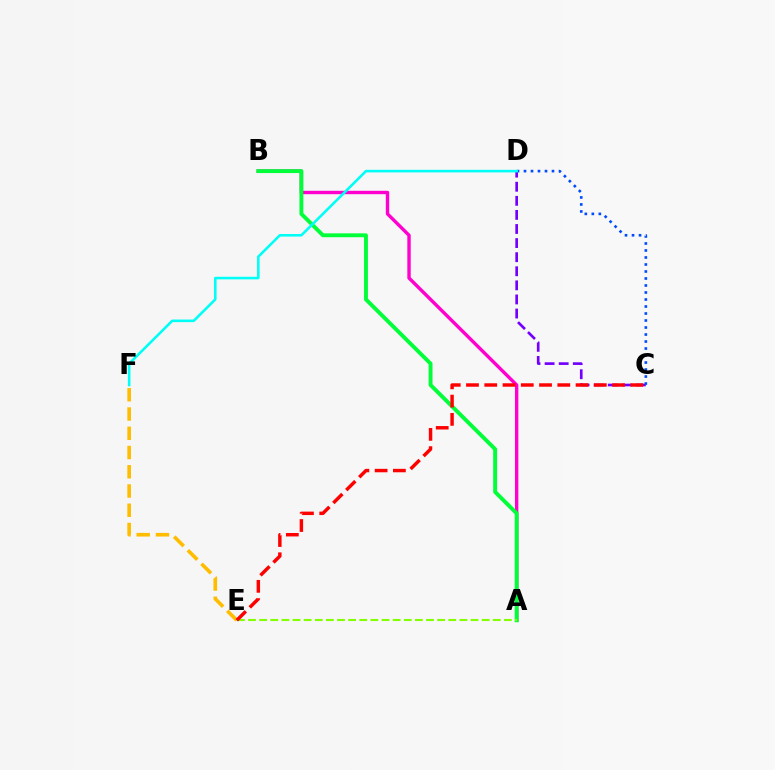{('A', 'B'): [{'color': '#ff00cf', 'line_style': 'solid', 'thickness': 2.44}, {'color': '#00ff39', 'line_style': 'solid', 'thickness': 2.8}], ('C', 'D'): [{'color': '#7200ff', 'line_style': 'dashed', 'thickness': 1.91}, {'color': '#004bff', 'line_style': 'dotted', 'thickness': 1.9}], ('A', 'E'): [{'color': '#84ff00', 'line_style': 'dashed', 'thickness': 1.51}], ('D', 'F'): [{'color': '#00fff6', 'line_style': 'solid', 'thickness': 1.86}], ('E', 'F'): [{'color': '#ffbd00', 'line_style': 'dashed', 'thickness': 2.61}], ('C', 'E'): [{'color': '#ff0000', 'line_style': 'dashed', 'thickness': 2.48}]}